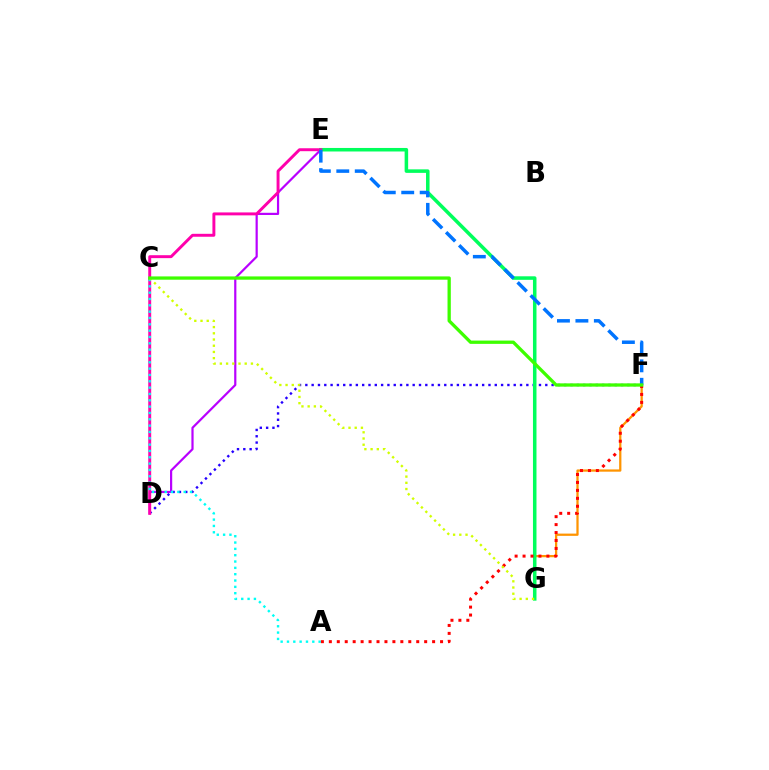{('D', 'F'): [{'color': '#2500ff', 'line_style': 'dotted', 'thickness': 1.72}], ('F', 'G'): [{'color': '#ff9400', 'line_style': 'solid', 'thickness': 1.63}], ('D', 'E'): [{'color': '#b900ff', 'line_style': 'solid', 'thickness': 1.59}, {'color': '#ff00ac', 'line_style': 'solid', 'thickness': 2.11}], ('E', 'G'): [{'color': '#00ff5c', 'line_style': 'solid', 'thickness': 2.54}], ('A', 'C'): [{'color': '#00fff6', 'line_style': 'dotted', 'thickness': 1.72}], ('A', 'F'): [{'color': '#ff0000', 'line_style': 'dotted', 'thickness': 2.16}], ('E', 'F'): [{'color': '#0074ff', 'line_style': 'dashed', 'thickness': 2.51}], ('C', 'G'): [{'color': '#d1ff00', 'line_style': 'dotted', 'thickness': 1.69}], ('C', 'F'): [{'color': '#3dff00', 'line_style': 'solid', 'thickness': 2.37}]}